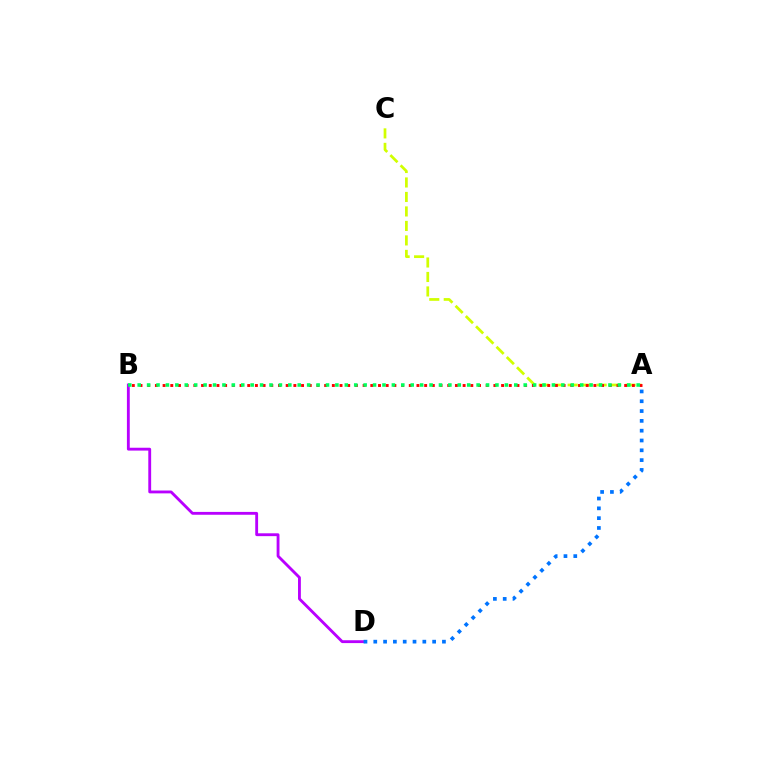{('A', 'C'): [{'color': '#d1ff00', 'line_style': 'dashed', 'thickness': 1.97}], ('A', 'B'): [{'color': '#ff0000', 'line_style': 'dotted', 'thickness': 2.09}, {'color': '#00ff5c', 'line_style': 'dotted', 'thickness': 2.56}], ('B', 'D'): [{'color': '#b900ff', 'line_style': 'solid', 'thickness': 2.05}], ('A', 'D'): [{'color': '#0074ff', 'line_style': 'dotted', 'thickness': 2.67}]}